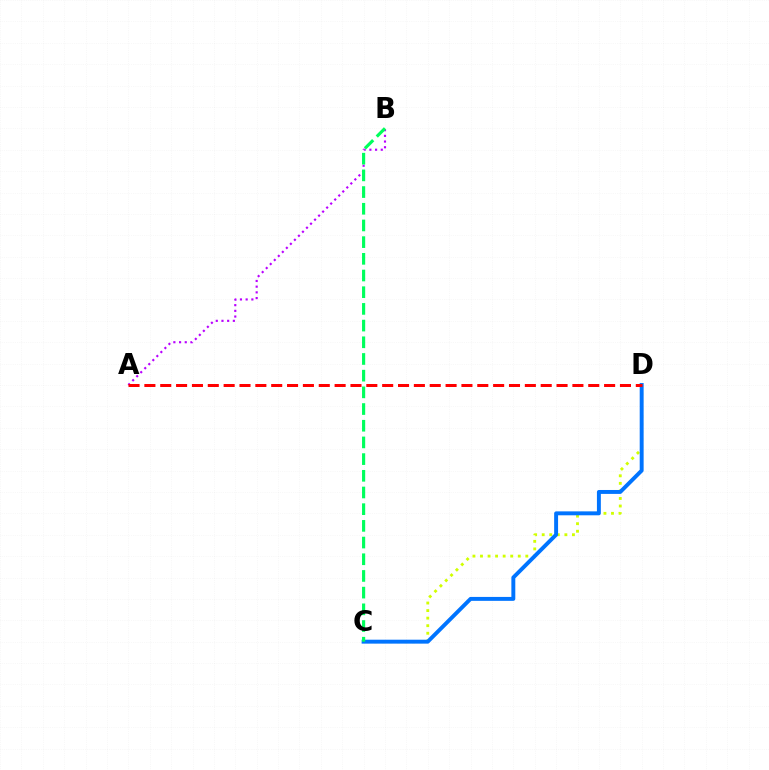{('A', 'B'): [{'color': '#b900ff', 'line_style': 'dotted', 'thickness': 1.55}], ('C', 'D'): [{'color': '#d1ff00', 'line_style': 'dotted', 'thickness': 2.05}, {'color': '#0074ff', 'line_style': 'solid', 'thickness': 2.83}], ('B', 'C'): [{'color': '#00ff5c', 'line_style': 'dashed', 'thickness': 2.27}], ('A', 'D'): [{'color': '#ff0000', 'line_style': 'dashed', 'thickness': 2.15}]}